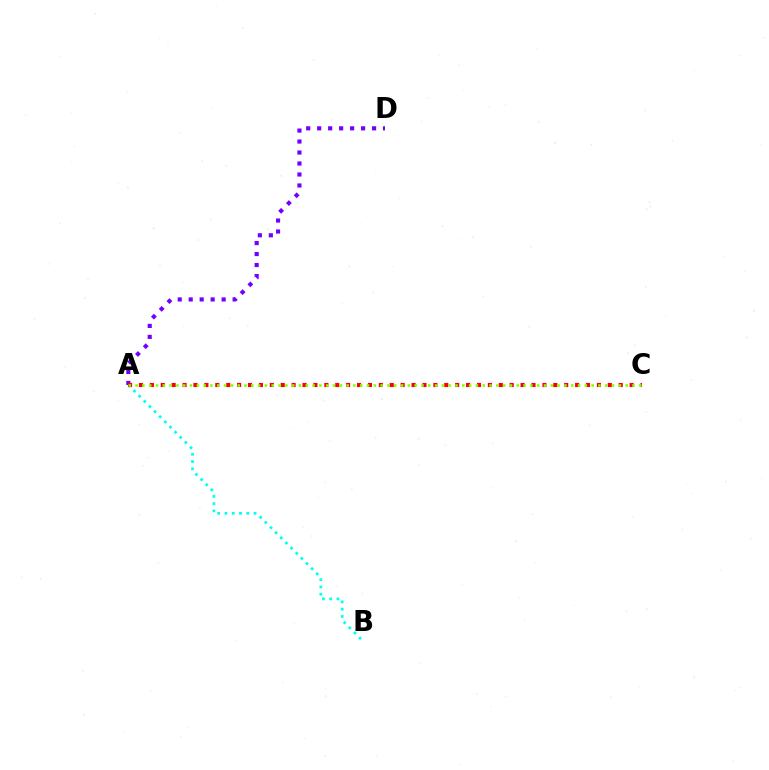{('A', 'B'): [{'color': '#00fff6', 'line_style': 'dotted', 'thickness': 1.98}], ('A', 'D'): [{'color': '#7200ff', 'line_style': 'dotted', 'thickness': 2.98}], ('A', 'C'): [{'color': '#ff0000', 'line_style': 'dotted', 'thickness': 2.96}, {'color': '#84ff00', 'line_style': 'dotted', 'thickness': 1.85}]}